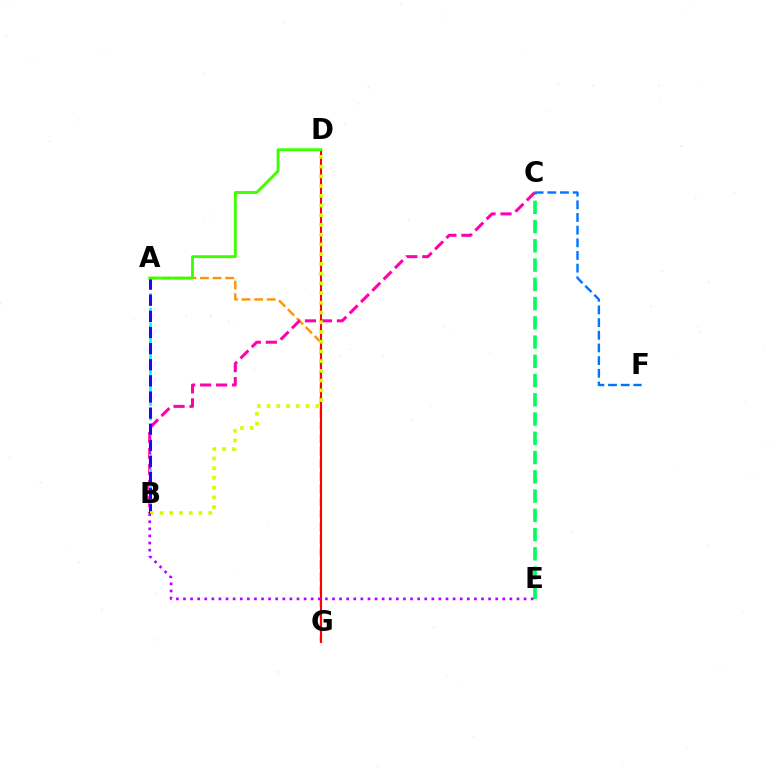{('A', 'G'): [{'color': '#ff9400', 'line_style': 'dashed', 'thickness': 1.71}], ('C', 'E'): [{'color': '#00ff5c', 'line_style': 'dashed', 'thickness': 2.61}], ('B', 'C'): [{'color': '#ff00ac', 'line_style': 'dashed', 'thickness': 2.17}], ('A', 'B'): [{'color': '#00fff6', 'line_style': 'dashed', 'thickness': 1.99}, {'color': '#2500ff', 'line_style': 'dashed', 'thickness': 2.19}], ('D', 'G'): [{'color': '#ff0000', 'line_style': 'solid', 'thickness': 1.51}], ('B', 'D'): [{'color': '#d1ff00', 'line_style': 'dotted', 'thickness': 2.64}], ('C', 'F'): [{'color': '#0074ff', 'line_style': 'dashed', 'thickness': 1.72}], ('B', 'E'): [{'color': '#b900ff', 'line_style': 'dotted', 'thickness': 1.93}], ('A', 'D'): [{'color': '#3dff00', 'line_style': 'solid', 'thickness': 2.07}]}